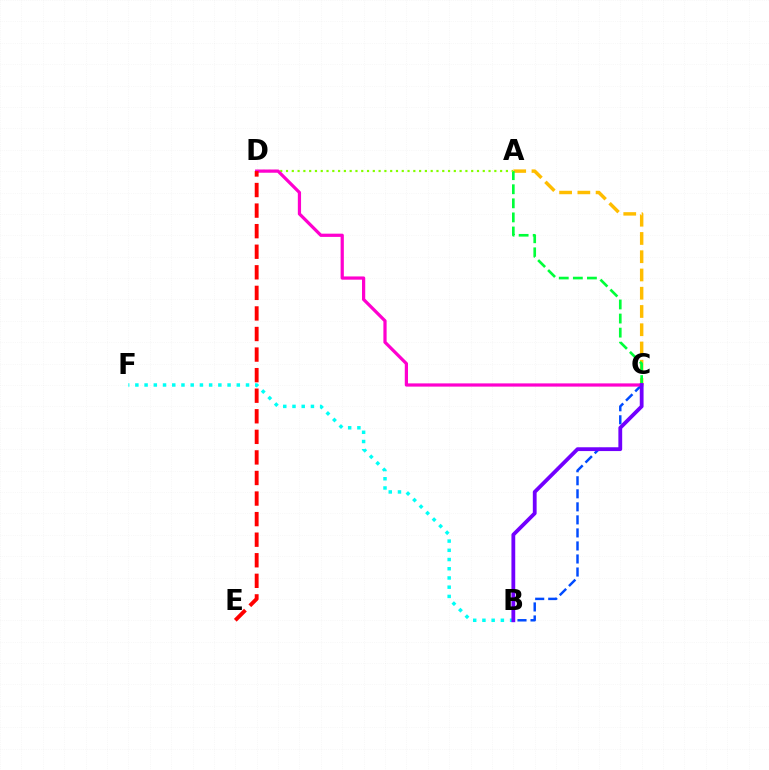{('A', 'C'): [{'color': '#ffbd00', 'line_style': 'dashed', 'thickness': 2.48}, {'color': '#00ff39', 'line_style': 'dashed', 'thickness': 1.91}], ('B', 'F'): [{'color': '#00fff6', 'line_style': 'dotted', 'thickness': 2.51}], ('B', 'C'): [{'color': '#004bff', 'line_style': 'dashed', 'thickness': 1.77}, {'color': '#7200ff', 'line_style': 'solid', 'thickness': 2.74}], ('A', 'D'): [{'color': '#84ff00', 'line_style': 'dotted', 'thickness': 1.57}], ('C', 'D'): [{'color': '#ff00cf', 'line_style': 'solid', 'thickness': 2.33}], ('D', 'E'): [{'color': '#ff0000', 'line_style': 'dashed', 'thickness': 2.79}]}